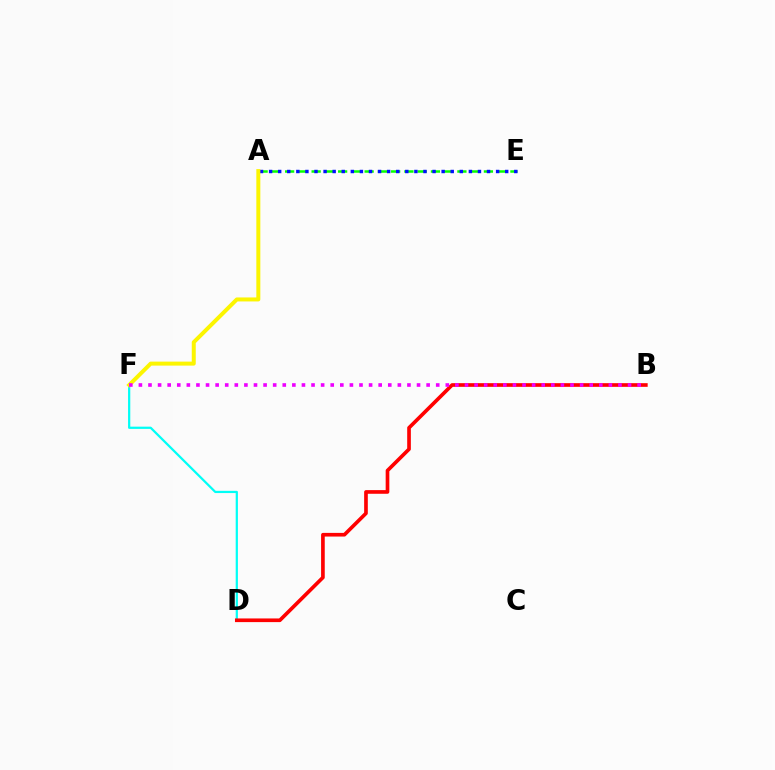{('D', 'F'): [{'color': '#00fff6', 'line_style': 'solid', 'thickness': 1.6}], ('A', 'E'): [{'color': '#08ff00', 'line_style': 'dashed', 'thickness': 1.8}, {'color': '#0010ff', 'line_style': 'dotted', 'thickness': 2.47}], ('B', 'D'): [{'color': '#ff0000', 'line_style': 'solid', 'thickness': 2.64}], ('A', 'F'): [{'color': '#fcf500', 'line_style': 'solid', 'thickness': 2.88}], ('B', 'F'): [{'color': '#ee00ff', 'line_style': 'dotted', 'thickness': 2.61}]}